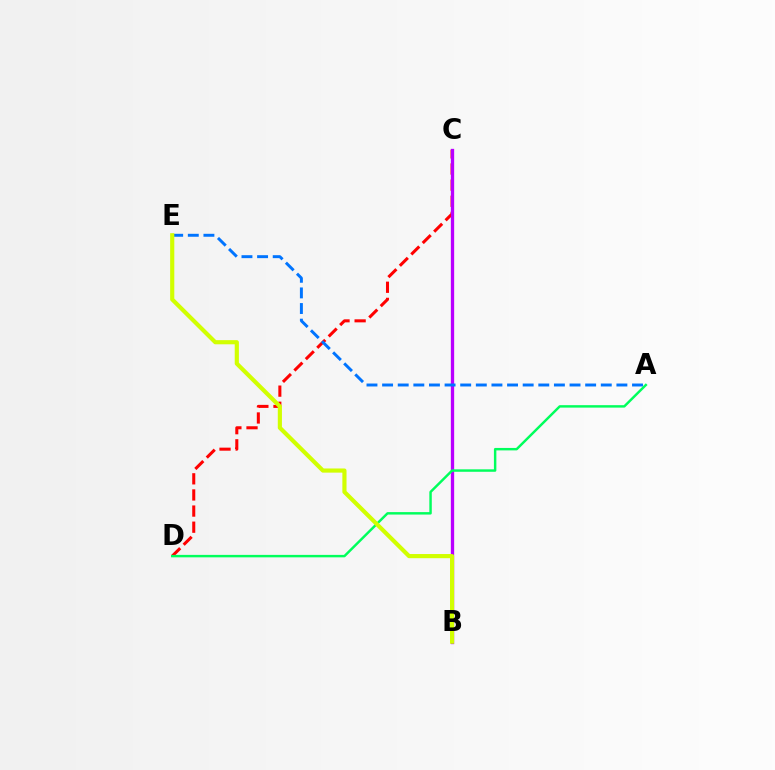{('C', 'D'): [{'color': '#ff0000', 'line_style': 'dashed', 'thickness': 2.19}], ('B', 'C'): [{'color': '#b900ff', 'line_style': 'solid', 'thickness': 2.39}], ('A', 'E'): [{'color': '#0074ff', 'line_style': 'dashed', 'thickness': 2.12}], ('A', 'D'): [{'color': '#00ff5c', 'line_style': 'solid', 'thickness': 1.76}], ('B', 'E'): [{'color': '#d1ff00', 'line_style': 'solid', 'thickness': 2.99}]}